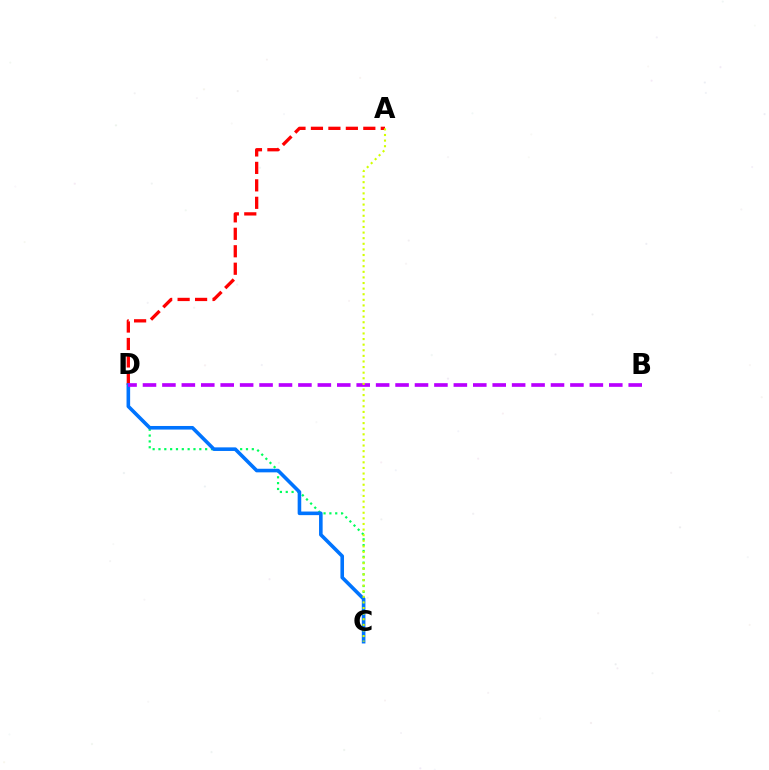{('C', 'D'): [{'color': '#00ff5c', 'line_style': 'dotted', 'thickness': 1.59}, {'color': '#0074ff', 'line_style': 'solid', 'thickness': 2.59}], ('A', 'D'): [{'color': '#ff0000', 'line_style': 'dashed', 'thickness': 2.37}], ('B', 'D'): [{'color': '#b900ff', 'line_style': 'dashed', 'thickness': 2.64}], ('A', 'C'): [{'color': '#d1ff00', 'line_style': 'dotted', 'thickness': 1.52}]}